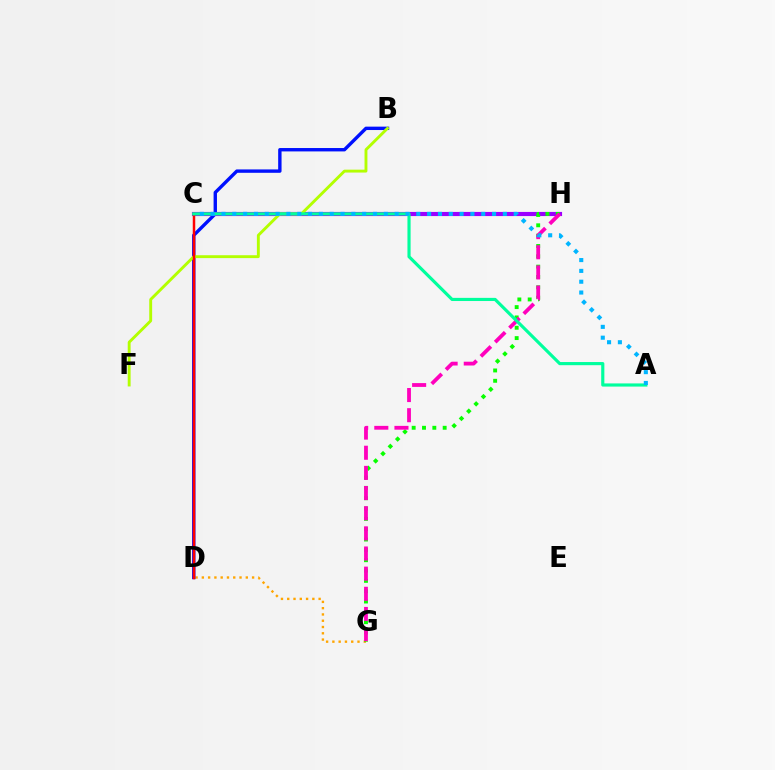{('D', 'G'): [{'color': '#ffa500', 'line_style': 'dotted', 'thickness': 1.71}], ('B', 'D'): [{'color': '#0010ff', 'line_style': 'solid', 'thickness': 2.43}], ('C', 'H'): [{'color': '#9b00ff', 'line_style': 'solid', 'thickness': 2.98}], ('G', 'H'): [{'color': '#08ff00', 'line_style': 'dotted', 'thickness': 2.81}, {'color': '#ff00bd', 'line_style': 'dashed', 'thickness': 2.74}], ('B', 'F'): [{'color': '#b3ff00', 'line_style': 'solid', 'thickness': 2.08}], ('C', 'D'): [{'color': '#ff0000', 'line_style': 'solid', 'thickness': 1.79}], ('A', 'C'): [{'color': '#00ff9d', 'line_style': 'solid', 'thickness': 2.27}, {'color': '#00b5ff', 'line_style': 'dotted', 'thickness': 2.94}]}